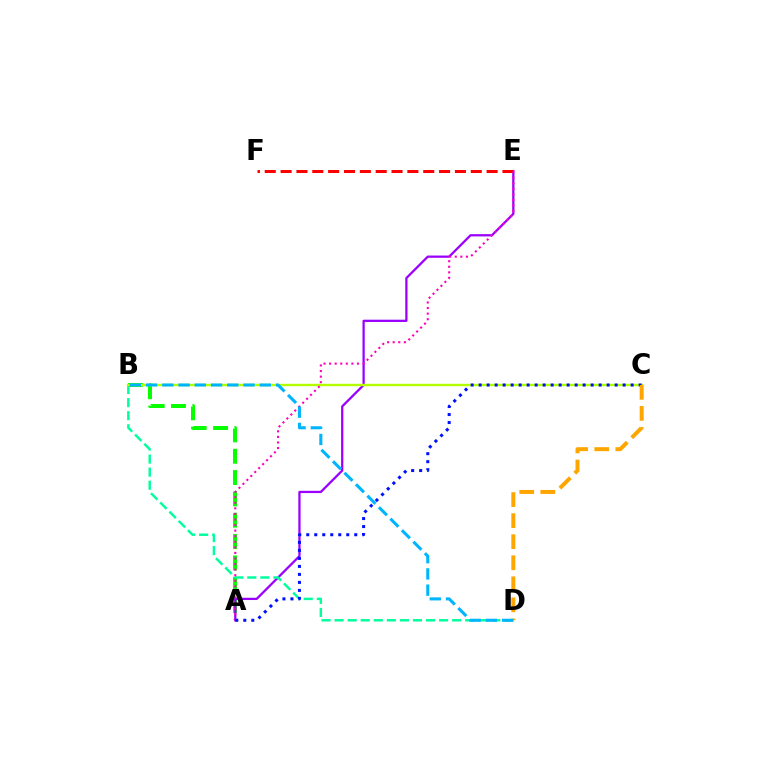{('A', 'B'): [{'color': '#08ff00', 'line_style': 'dashed', 'thickness': 2.9}], ('A', 'E'): [{'color': '#9b00ff', 'line_style': 'solid', 'thickness': 1.63}, {'color': '#ff00bd', 'line_style': 'dotted', 'thickness': 1.51}], ('B', 'D'): [{'color': '#00ff9d', 'line_style': 'dashed', 'thickness': 1.77}, {'color': '#00b5ff', 'line_style': 'dashed', 'thickness': 2.21}], ('B', 'C'): [{'color': '#b3ff00', 'line_style': 'solid', 'thickness': 1.72}], ('E', 'F'): [{'color': '#ff0000', 'line_style': 'dashed', 'thickness': 2.15}], ('A', 'C'): [{'color': '#0010ff', 'line_style': 'dotted', 'thickness': 2.17}], ('C', 'D'): [{'color': '#ffa500', 'line_style': 'dashed', 'thickness': 2.86}]}